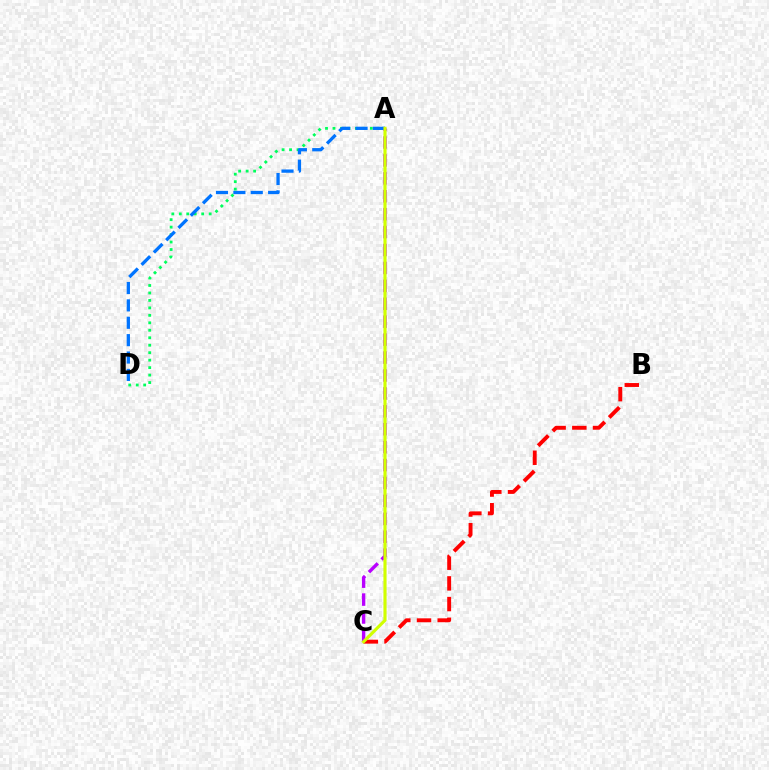{('B', 'C'): [{'color': '#ff0000', 'line_style': 'dashed', 'thickness': 2.81}], ('A', 'D'): [{'color': '#00ff5c', 'line_style': 'dotted', 'thickness': 2.03}, {'color': '#0074ff', 'line_style': 'dashed', 'thickness': 2.36}], ('A', 'C'): [{'color': '#b900ff', 'line_style': 'dashed', 'thickness': 2.43}, {'color': '#d1ff00', 'line_style': 'solid', 'thickness': 2.26}]}